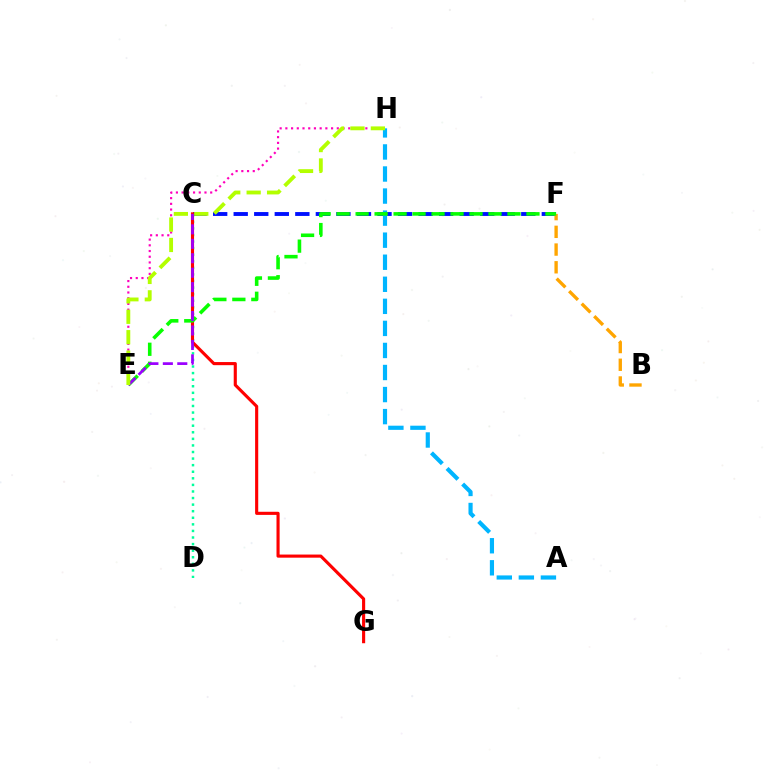{('C', 'F'): [{'color': '#0010ff', 'line_style': 'dashed', 'thickness': 2.79}], ('C', 'D'): [{'color': '#00ff9d', 'line_style': 'dotted', 'thickness': 1.79}], ('E', 'H'): [{'color': '#ff00bd', 'line_style': 'dotted', 'thickness': 1.55}, {'color': '#b3ff00', 'line_style': 'dashed', 'thickness': 2.77}], ('B', 'F'): [{'color': '#ffa500', 'line_style': 'dashed', 'thickness': 2.41}], ('C', 'G'): [{'color': '#ff0000', 'line_style': 'solid', 'thickness': 2.25}], ('A', 'H'): [{'color': '#00b5ff', 'line_style': 'dashed', 'thickness': 3.0}], ('E', 'F'): [{'color': '#08ff00', 'line_style': 'dashed', 'thickness': 2.58}], ('C', 'E'): [{'color': '#9b00ff', 'line_style': 'dashed', 'thickness': 1.96}]}